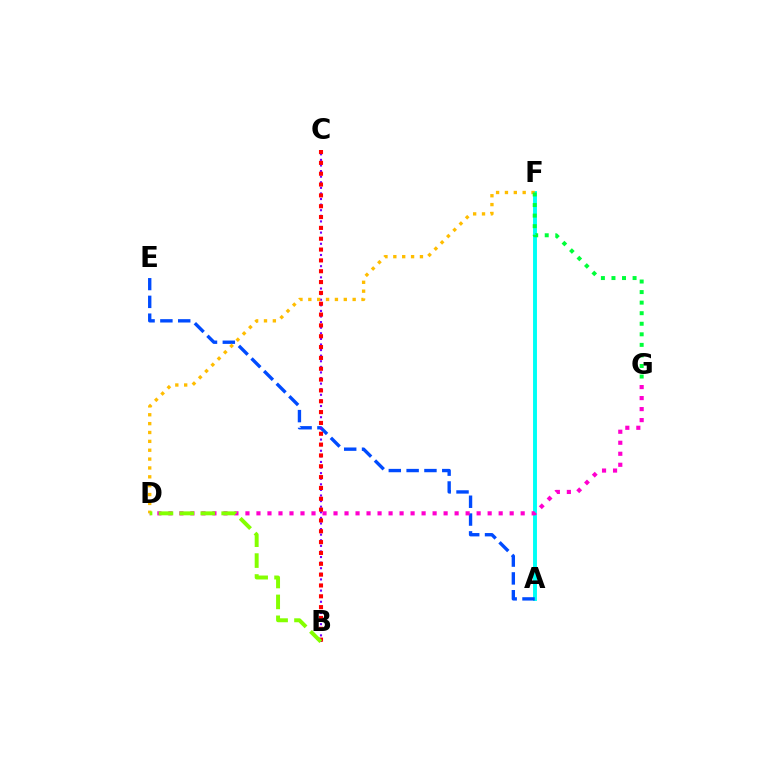{('A', 'F'): [{'color': '#00fff6', 'line_style': 'solid', 'thickness': 2.82}], ('A', 'E'): [{'color': '#004bff', 'line_style': 'dashed', 'thickness': 2.42}], ('D', 'G'): [{'color': '#ff00cf', 'line_style': 'dotted', 'thickness': 2.99}], ('B', 'C'): [{'color': '#7200ff', 'line_style': 'dotted', 'thickness': 1.52}, {'color': '#ff0000', 'line_style': 'dotted', 'thickness': 2.94}], ('D', 'F'): [{'color': '#ffbd00', 'line_style': 'dotted', 'thickness': 2.41}], ('F', 'G'): [{'color': '#00ff39', 'line_style': 'dotted', 'thickness': 2.87}], ('B', 'D'): [{'color': '#84ff00', 'line_style': 'dashed', 'thickness': 2.84}]}